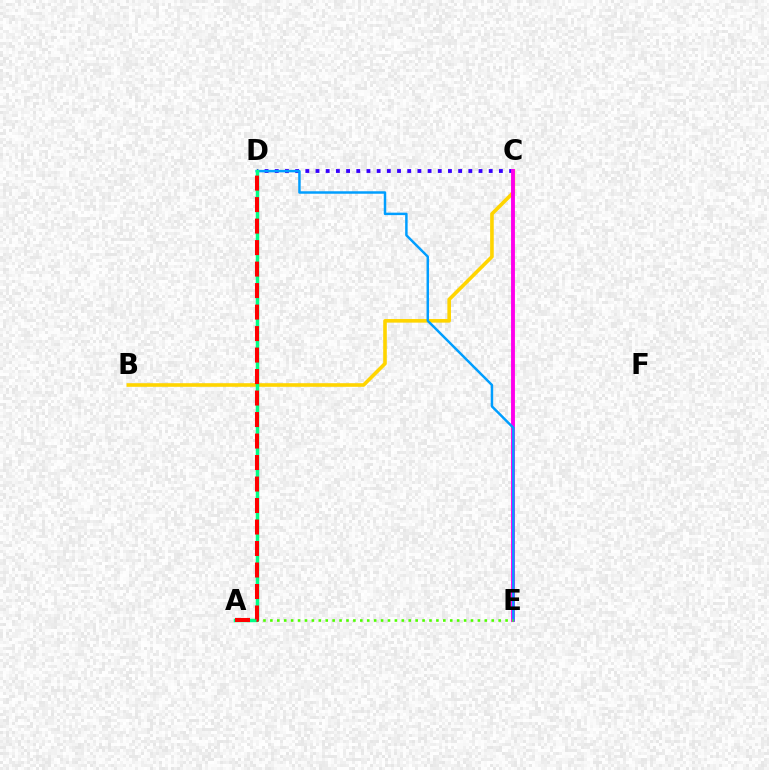{('B', 'C'): [{'color': '#ffd500', 'line_style': 'solid', 'thickness': 2.6}], ('C', 'D'): [{'color': '#3700ff', 'line_style': 'dotted', 'thickness': 2.77}], ('C', 'E'): [{'color': '#ff00ed', 'line_style': 'solid', 'thickness': 2.8}], ('D', 'E'): [{'color': '#009eff', 'line_style': 'solid', 'thickness': 1.78}], ('A', 'E'): [{'color': '#4fff00', 'line_style': 'dotted', 'thickness': 1.88}], ('A', 'D'): [{'color': '#00ff86', 'line_style': 'solid', 'thickness': 2.51}, {'color': '#ff0000', 'line_style': 'dashed', 'thickness': 2.92}]}